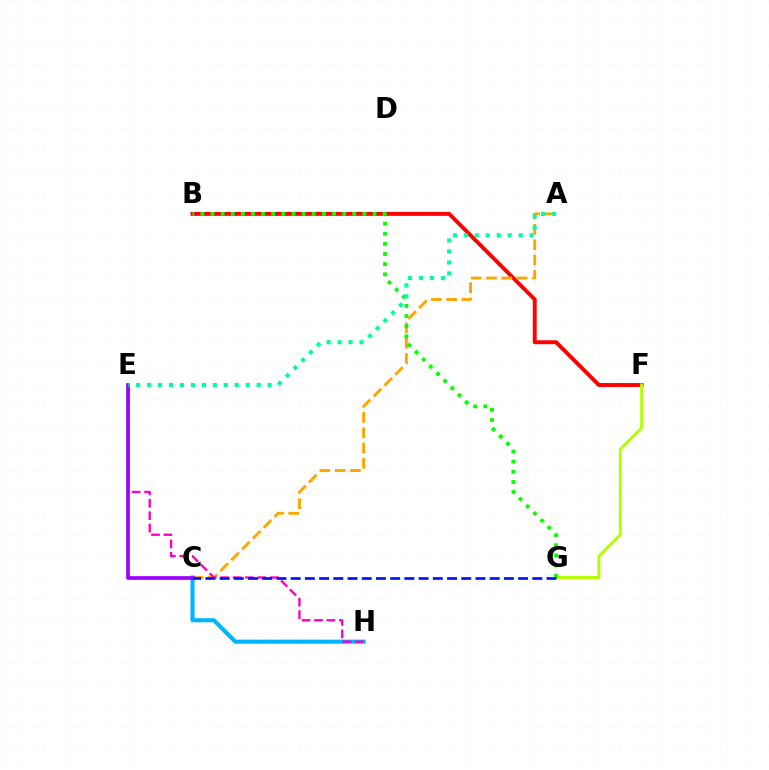{('B', 'F'): [{'color': '#ff0000', 'line_style': 'solid', 'thickness': 2.82}], ('A', 'C'): [{'color': '#ffa500', 'line_style': 'dashed', 'thickness': 2.08}], ('F', 'G'): [{'color': '#b3ff00', 'line_style': 'solid', 'thickness': 2.13}], ('B', 'G'): [{'color': '#08ff00', 'line_style': 'dotted', 'thickness': 2.75}], ('C', 'H'): [{'color': '#00b5ff', 'line_style': 'solid', 'thickness': 2.94}], ('E', 'H'): [{'color': '#ff00bd', 'line_style': 'dashed', 'thickness': 1.69}], ('C', 'E'): [{'color': '#9b00ff', 'line_style': 'solid', 'thickness': 2.65}], ('A', 'E'): [{'color': '#00ff9d', 'line_style': 'dotted', 'thickness': 2.98}], ('C', 'G'): [{'color': '#0010ff', 'line_style': 'dashed', 'thickness': 1.93}]}